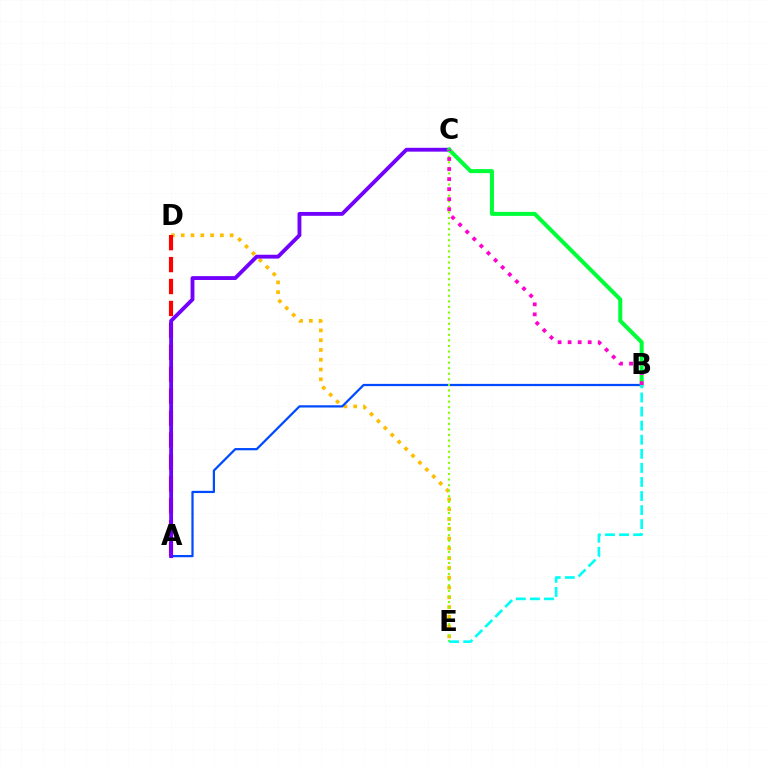{('D', 'E'): [{'color': '#ffbd00', 'line_style': 'dotted', 'thickness': 2.66}], ('A', 'D'): [{'color': '#ff0000', 'line_style': 'dashed', 'thickness': 2.98}], ('A', 'B'): [{'color': '#004bff', 'line_style': 'solid', 'thickness': 1.62}], ('A', 'C'): [{'color': '#7200ff', 'line_style': 'solid', 'thickness': 2.77}], ('C', 'E'): [{'color': '#84ff00', 'line_style': 'dotted', 'thickness': 1.51}], ('B', 'C'): [{'color': '#00ff39', 'line_style': 'solid', 'thickness': 2.9}, {'color': '#ff00cf', 'line_style': 'dotted', 'thickness': 2.73}], ('B', 'E'): [{'color': '#00fff6', 'line_style': 'dashed', 'thickness': 1.91}]}